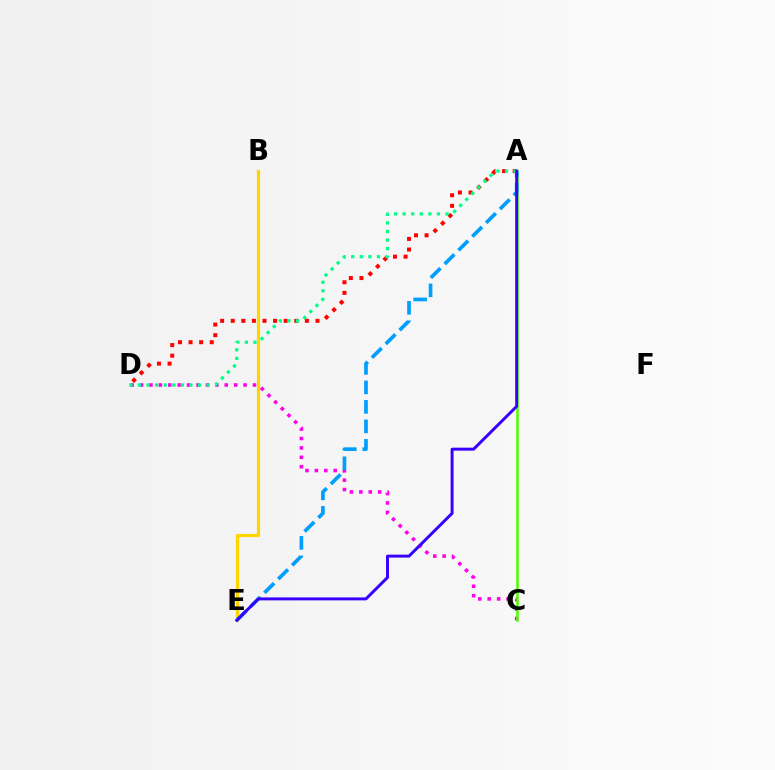{('C', 'D'): [{'color': '#ff00ed', 'line_style': 'dotted', 'thickness': 2.56}], ('B', 'E'): [{'color': '#ffd500', 'line_style': 'solid', 'thickness': 2.32}], ('A', 'D'): [{'color': '#ff0000', 'line_style': 'dotted', 'thickness': 2.88}, {'color': '#00ff86', 'line_style': 'dotted', 'thickness': 2.33}], ('A', 'C'): [{'color': '#4fff00', 'line_style': 'solid', 'thickness': 1.83}], ('A', 'E'): [{'color': '#009eff', 'line_style': 'dashed', 'thickness': 2.65}, {'color': '#3700ff', 'line_style': 'solid', 'thickness': 2.13}]}